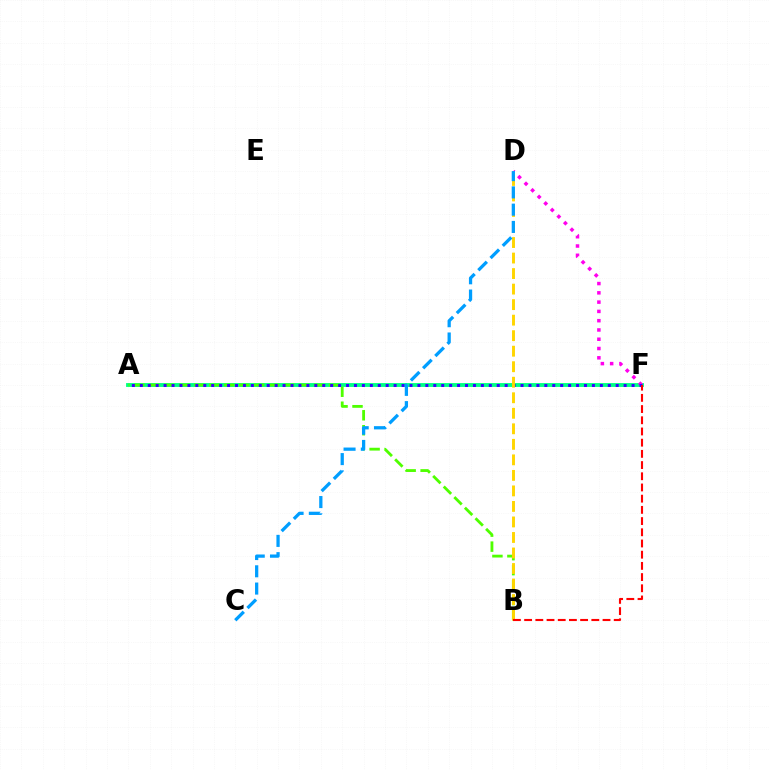{('A', 'F'): [{'color': '#00ff86', 'line_style': 'solid', 'thickness': 2.77}, {'color': '#3700ff', 'line_style': 'dotted', 'thickness': 2.16}], ('A', 'B'): [{'color': '#4fff00', 'line_style': 'dashed', 'thickness': 2.03}], ('D', 'F'): [{'color': '#ff00ed', 'line_style': 'dotted', 'thickness': 2.52}], ('B', 'D'): [{'color': '#ffd500', 'line_style': 'dashed', 'thickness': 2.11}], ('B', 'F'): [{'color': '#ff0000', 'line_style': 'dashed', 'thickness': 1.52}], ('C', 'D'): [{'color': '#009eff', 'line_style': 'dashed', 'thickness': 2.35}]}